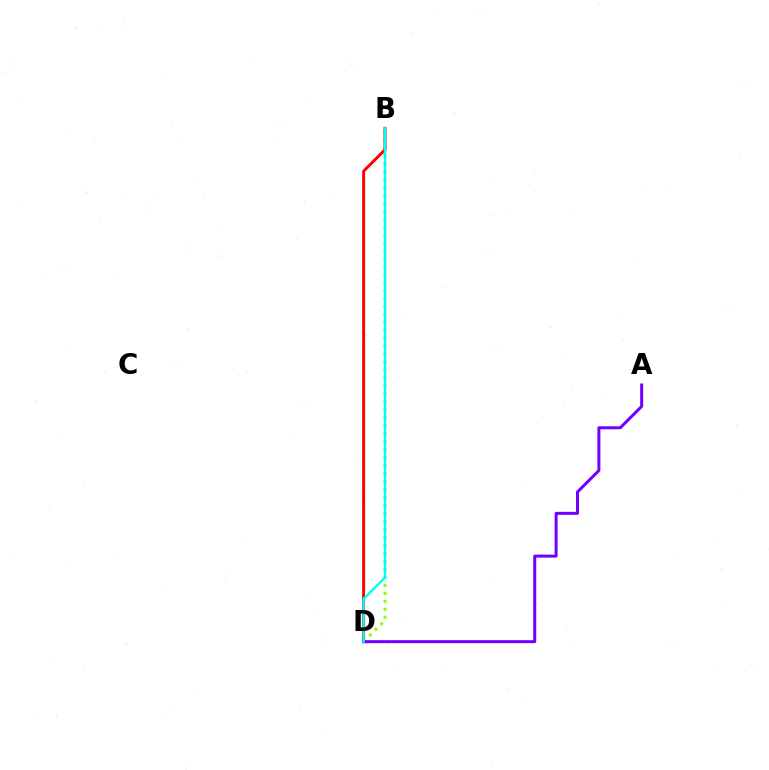{('B', 'D'): [{'color': '#84ff00', 'line_style': 'dotted', 'thickness': 2.16}, {'color': '#ff0000', 'line_style': 'solid', 'thickness': 2.13}, {'color': '#00fff6', 'line_style': 'solid', 'thickness': 1.74}], ('A', 'D'): [{'color': '#7200ff', 'line_style': 'solid', 'thickness': 2.16}]}